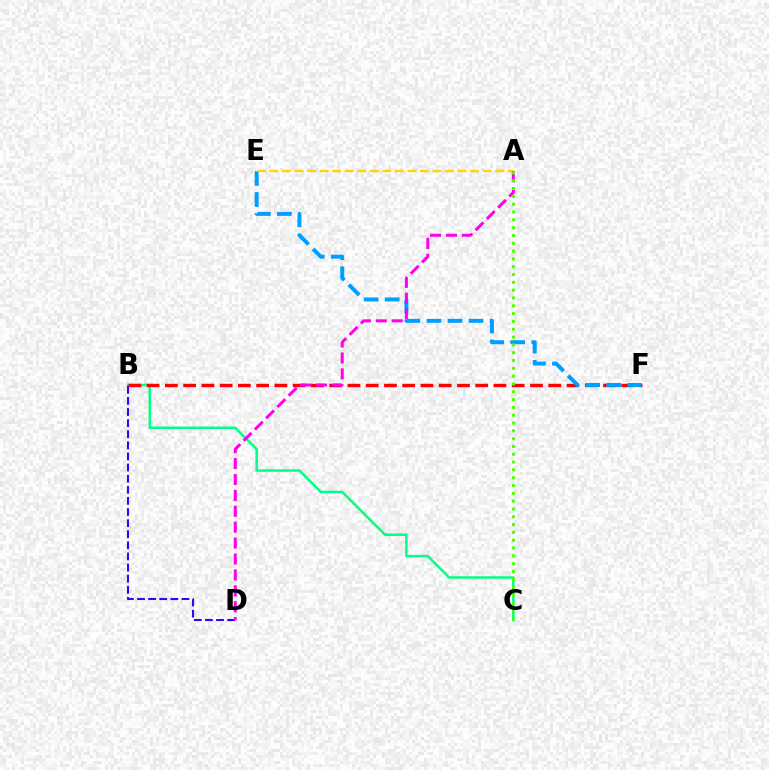{('B', 'C'): [{'color': '#00ff86', 'line_style': 'solid', 'thickness': 1.79}], ('B', 'D'): [{'color': '#3700ff', 'line_style': 'dashed', 'thickness': 1.51}], ('B', 'F'): [{'color': '#ff0000', 'line_style': 'dashed', 'thickness': 2.48}], ('E', 'F'): [{'color': '#009eff', 'line_style': 'dashed', 'thickness': 2.86}], ('A', 'E'): [{'color': '#ffd500', 'line_style': 'dashed', 'thickness': 1.7}], ('A', 'D'): [{'color': '#ff00ed', 'line_style': 'dashed', 'thickness': 2.16}], ('A', 'C'): [{'color': '#4fff00', 'line_style': 'dotted', 'thickness': 2.12}]}